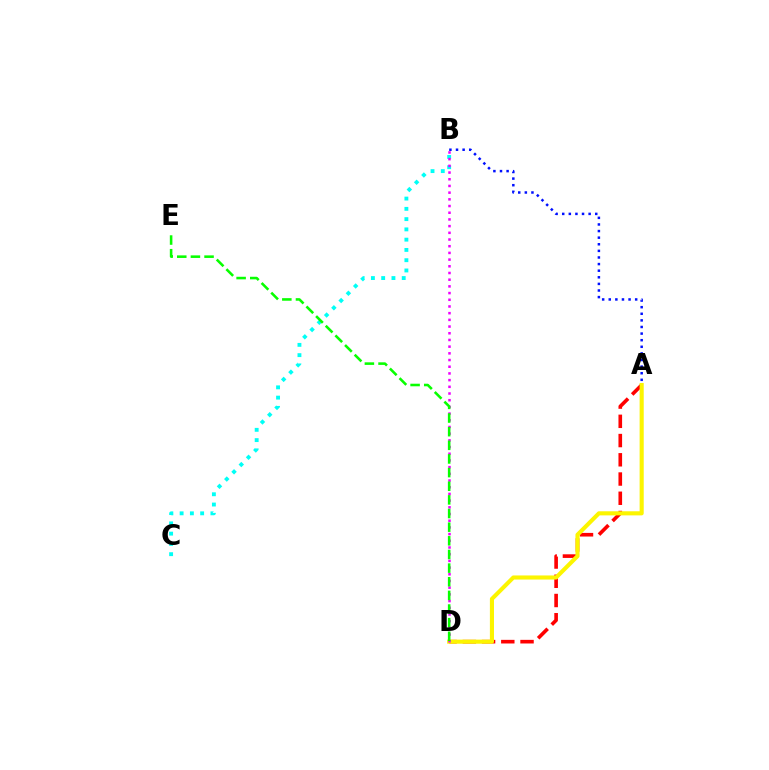{('A', 'D'): [{'color': '#ff0000', 'line_style': 'dashed', 'thickness': 2.61}, {'color': '#fcf500', 'line_style': 'solid', 'thickness': 2.95}], ('B', 'C'): [{'color': '#00fff6', 'line_style': 'dotted', 'thickness': 2.79}], ('B', 'D'): [{'color': '#ee00ff', 'line_style': 'dotted', 'thickness': 1.82}], ('A', 'B'): [{'color': '#0010ff', 'line_style': 'dotted', 'thickness': 1.79}], ('D', 'E'): [{'color': '#08ff00', 'line_style': 'dashed', 'thickness': 1.85}]}